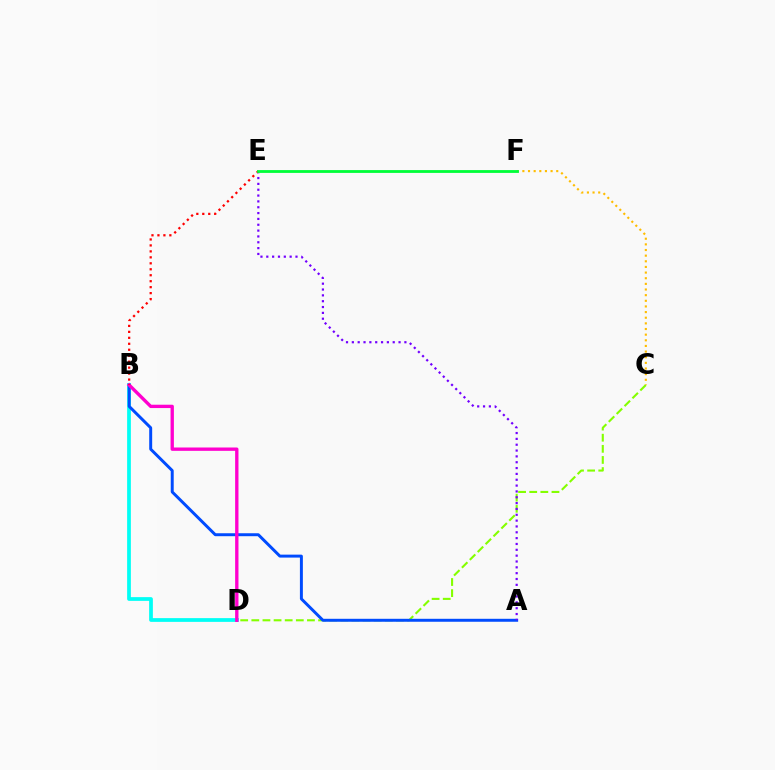{('B', 'D'): [{'color': '#00fff6', 'line_style': 'solid', 'thickness': 2.69}, {'color': '#ff00cf', 'line_style': 'solid', 'thickness': 2.4}], ('C', 'D'): [{'color': '#84ff00', 'line_style': 'dashed', 'thickness': 1.51}], ('A', 'B'): [{'color': '#004bff', 'line_style': 'solid', 'thickness': 2.13}], ('A', 'E'): [{'color': '#7200ff', 'line_style': 'dotted', 'thickness': 1.59}], ('C', 'F'): [{'color': '#ffbd00', 'line_style': 'dotted', 'thickness': 1.53}], ('B', 'E'): [{'color': '#ff0000', 'line_style': 'dotted', 'thickness': 1.62}], ('E', 'F'): [{'color': '#00ff39', 'line_style': 'solid', 'thickness': 2.03}]}